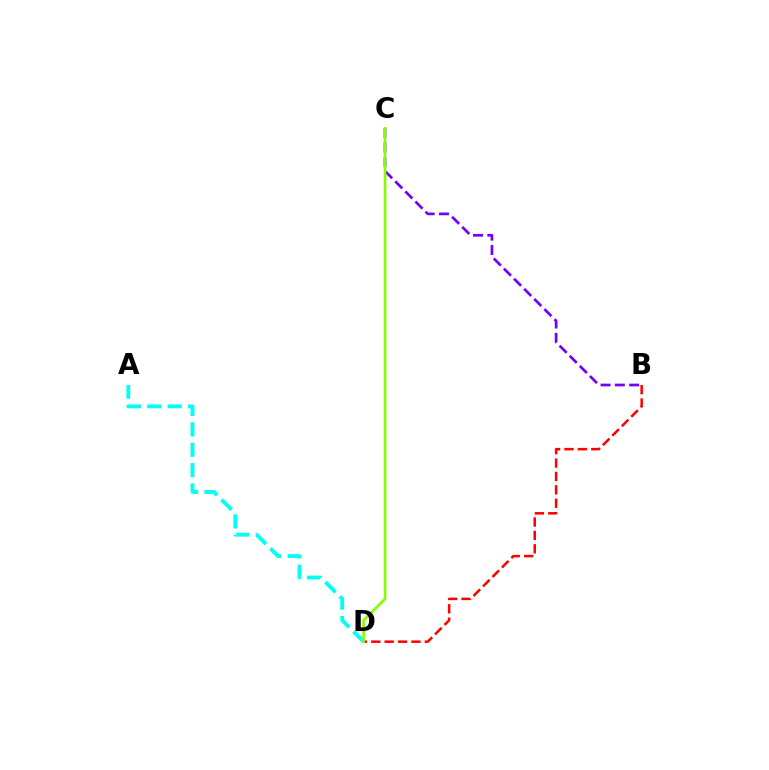{('A', 'D'): [{'color': '#00fff6', 'line_style': 'dashed', 'thickness': 2.77}], ('B', 'C'): [{'color': '#7200ff', 'line_style': 'dashed', 'thickness': 1.94}], ('B', 'D'): [{'color': '#ff0000', 'line_style': 'dashed', 'thickness': 1.82}], ('C', 'D'): [{'color': '#84ff00', 'line_style': 'solid', 'thickness': 1.92}]}